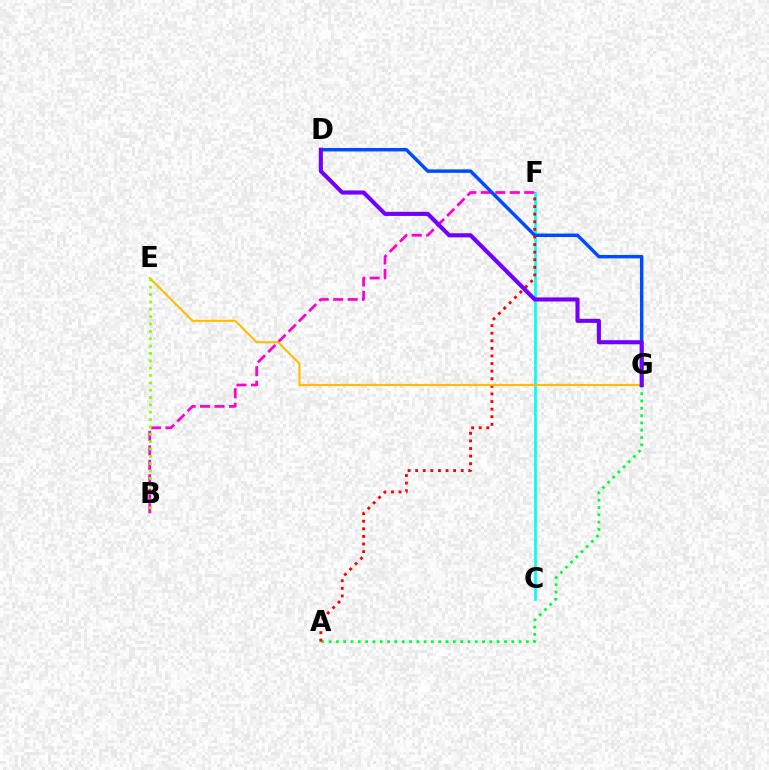{('A', 'G'): [{'color': '#00ff39', 'line_style': 'dotted', 'thickness': 1.99}], ('B', 'F'): [{'color': '#ff00cf', 'line_style': 'dashed', 'thickness': 1.97}], ('C', 'F'): [{'color': '#00fff6', 'line_style': 'solid', 'thickness': 1.93}], ('D', 'G'): [{'color': '#004bff', 'line_style': 'solid', 'thickness': 2.47}, {'color': '#7200ff', 'line_style': 'solid', 'thickness': 2.95}], ('A', 'F'): [{'color': '#ff0000', 'line_style': 'dotted', 'thickness': 2.06}], ('E', 'G'): [{'color': '#ffbd00', 'line_style': 'solid', 'thickness': 1.52}], ('B', 'E'): [{'color': '#84ff00', 'line_style': 'dotted', 'thickness': 2.0}]}